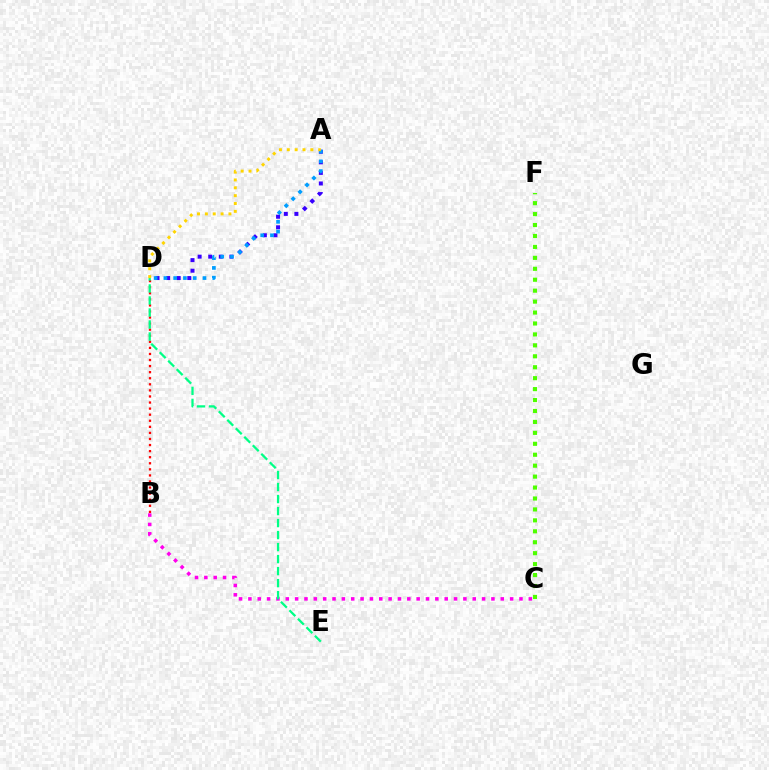{('A', 'D'): [{'color': '#3700ff', 'line_style': 'dotted', 'thickness': 2.88}, {'color': '#009eff', 'line_style': 'dotted', 'thickness': 2.66}, {'color': '#ffd500', 'line_style': 'dotted', 'thickness': 2.13}], ('C', 'F'): [{'color': '#4fff00', 'line_style': 'dotted', 'thickness': 2.97}], ('B', 'C'): [{'color': '#ff00ed', 'line_style': 'dotted', 'thickness': 2.54}], ('B', 'D'): [{'color': '#ff0000', 'line_style': 'dotted', 'thickness': 1.65}], ('D', 'E'): [{'color': '#00ff86', 'line_style': 'dashed', 'thickness': 1.63}]}